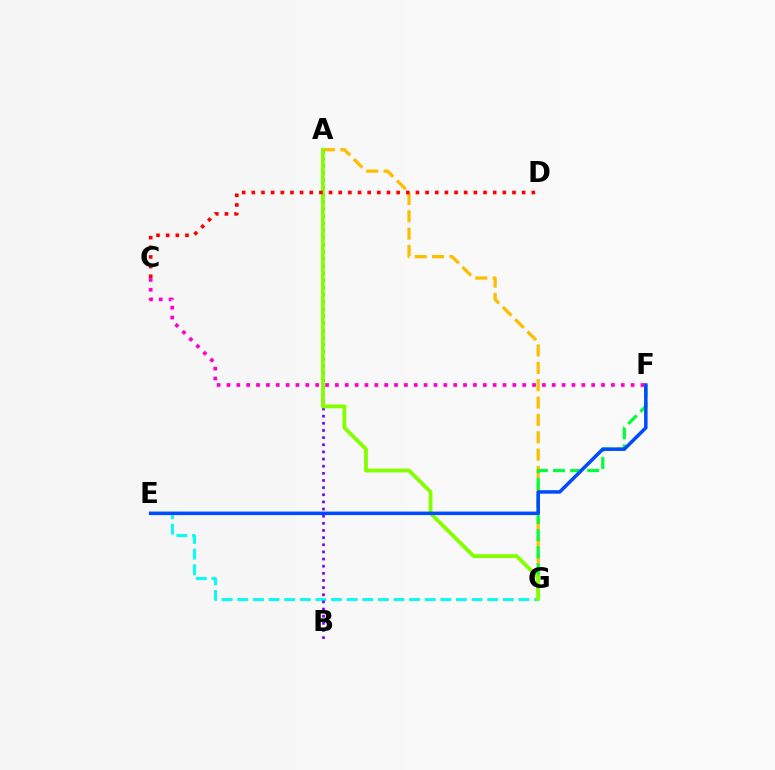{('A', 'G'): [{'color': '#ffbd00', 'line_style': 'dashed', 'thickness': 2.36}, {'color': '#84ff00', 'line_style': 'solid', 'thickness': 2.75}], ('F', 'G'): [{'color': '#00ff39', 'line_style': 'dashed', 'thickness': 2.32}], ('E', 'G'): [{'color': '#00fff6', 'line_style': 'dashed', 'thickness': 2.12}], ('A', 'B'): [{'color': '#7200ff', 'line_style': 'dotted', 'thickness': 1.94}], ('E', 'F'): [{'color': '#004bff', 'line_style': 'solid', 'thickness': 2.53}], ('C', 'D'): [{'color': '#ff0000', 'line_style': 'dotted', 'thickness': 2.62}], ('C', 'F'): [{'color': '#ff00cf', 'line_style': 'dotted', 'thickness': 2.68}]}